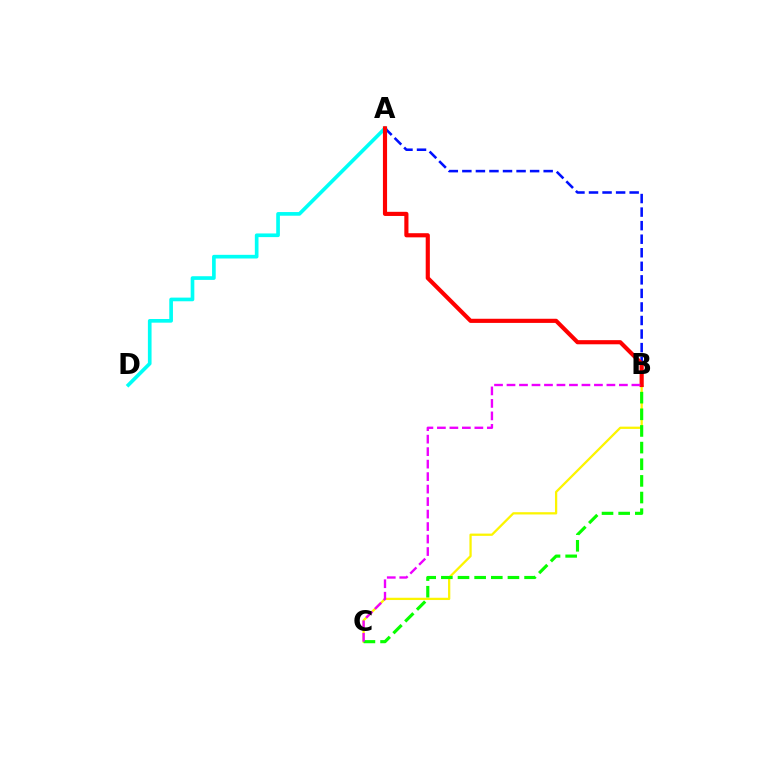{('B', 'C'): [{'color': '#fcf500', 'line_style': 'solid', 'thickness': 1.63}, {'color': '#08ff00', 'line_style': 'dashed', 'thickness': 2.26}, {'color': '#ee00ff', 'line_style': 'dashed', 'thickness': 1.7}], ('A', 'D'): [{'color': '#00fff6', 'line_style': 'solid', 'thickness': 2.64}], ('A', 'B'): [{'color': '#0010ff', 'line_style': 'dashed', 'thickness': 1.84}, {'color': '#ff0000', 'line_style': 'solid', 'thickness': 2.98}]}